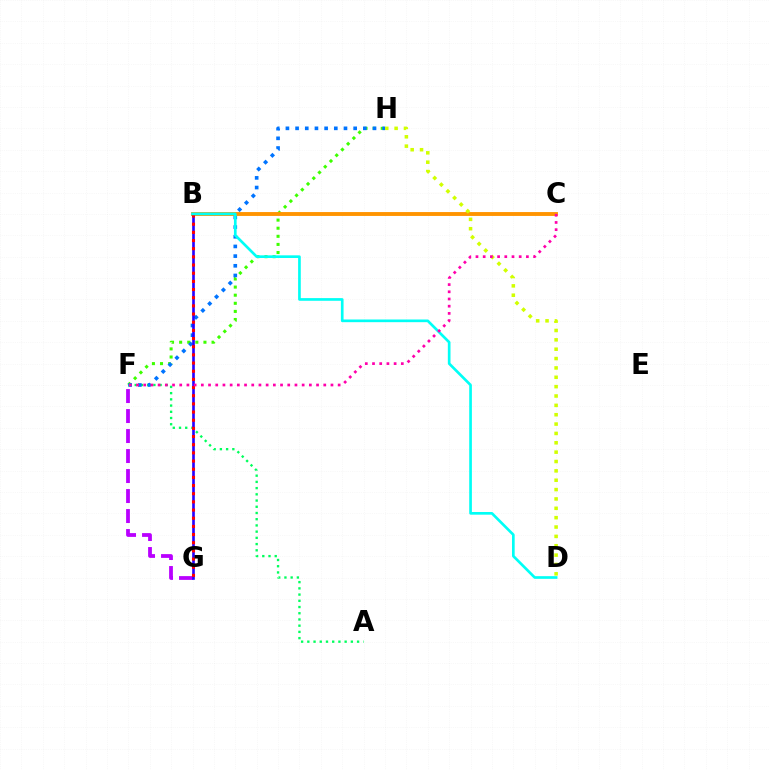{('F', 'H'): [{'color': '#3dff00', 'line_style': 'dotted', 'thickness': 2.2}, {'color': '#0074ff', 'line_style': 'dotted', 'thickness': 2.63}], ('A', 'F'): [{'color': '#00ff5c', 'line_style': 'dotted', 'thickness': 1.69}], ('F', 'G'): [{'color': '#b900ff', 'line_style': 'dashed', 'thickness': 2.72}], ('B', 'G'): [{'color': '#2500ff', 'line_style': 'solid', 'thickness': 1.9}, {'color': '#ff0000', 'line_style': 'dotted', 'thickness': 2.22}], ('B', 'C'): [{'color': '#ff9400', 'line_style': 'solid', 'thickness': 2.79}], ('B', 'D'): [{'color': '#00fff6', 'line_style': 'solid', 'thickness': 1.92}], ('D', 'H'): [{'color': '#d1ff00', 'line_style': 'dotted', 'thickness': 2.54}], ('C', 'F'): [{'color': '#ff00ac', 'line_style': 'dotted', 'thickness': 1.96}]}